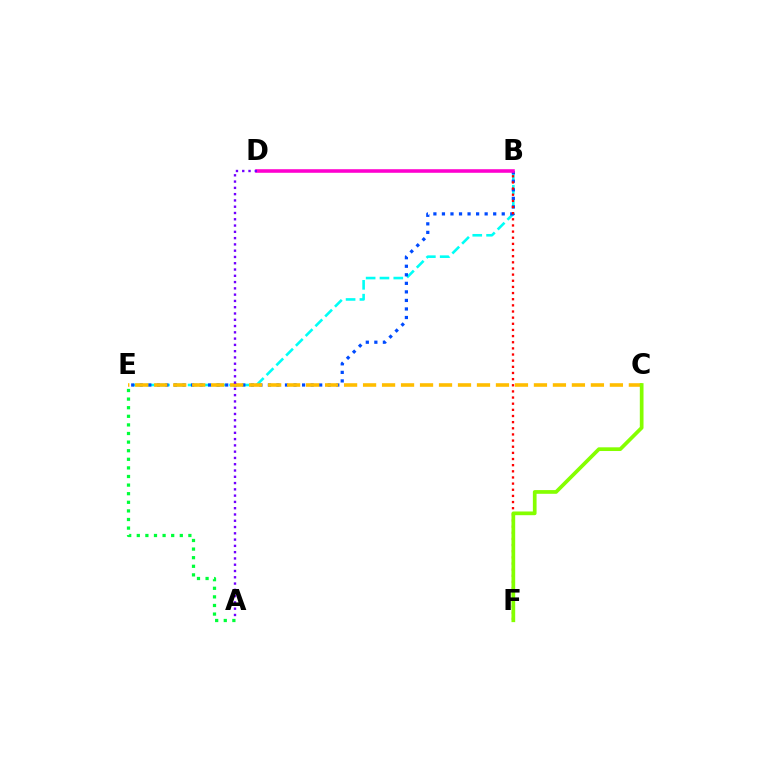{('A', 'E'): [{'color': '#00ff39', 'line_style': 'dotted', 'thickness': 2.34}], ('B', 'E'): [{'color': '#00fff6', 'line_style': 'dashed', 'thickness': 1.88}, {'color': '#004bff', 'line_style': 'dotted', 'thickness': 2.32}], ('C', 'E'): [{'color': '#ffbd00', 'line_style': 'dashed', 'thickness': 2.58}], ('B', 'F'): [{'color': '#ff0000', 'line_style': 'dotted', 'thickness': 1.67}], ('B', 'D'): [{'color': '#ff00cf', 'line_style': 'solid', 'thickness': 2.57}], ('A', 'D'): [{'color': '#7200ff', 'line_style': 'dotted', 'thickness': 1.71}], ('C', 'F'): [{'color': '#84ff00', 'line_style': 'solid', 'thickness': 2.67}]}